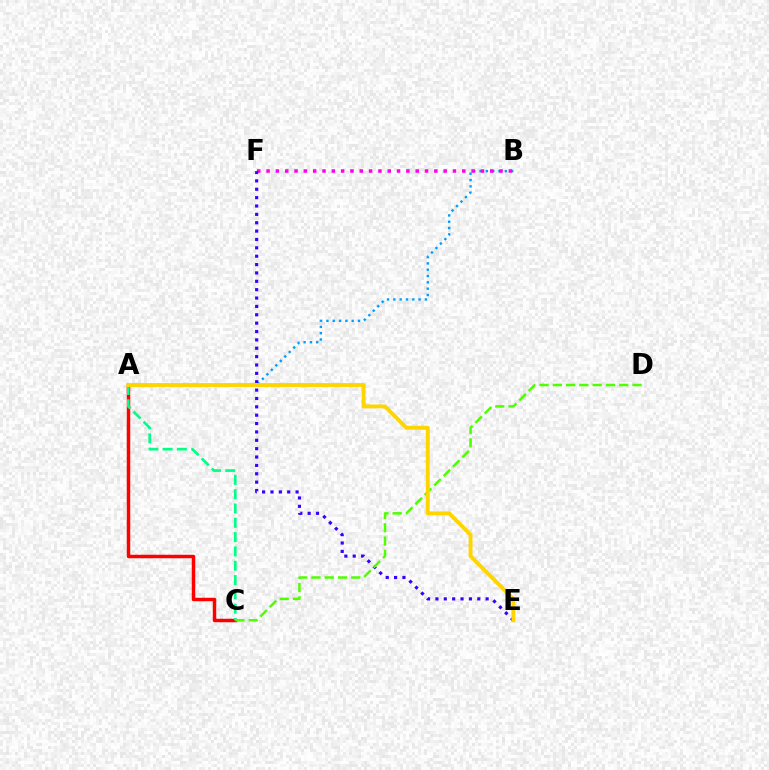{('A', 'C'): [{'color': '#ff0000', 'line_style': 'solid', 'thickness': 2.51}, {'color': '#00ff86', 'line_style': 'dashed', 'thickness': 1.94}], ('A', 'B'): [{'color': '#009eff', 'line_style': 'dotted', 'thickness': 1.72}], ('B', 'F'): [{'color': '#ff00ed', 'line_style': 'dotted', 'thickness': 2.53}], ('E', 'F'): [{'color': '#3700ff', 'line_style': 'dotted', 'thickness': 2.27}], ('C', 'D'): [{'color': '#4fff00', 'line_style': 'dashed', 'thickness': 1.8}], ('A', 'E'): [{'color': '#ffd500', 'line_style': 'solid', 'thickness': 2.8}]}